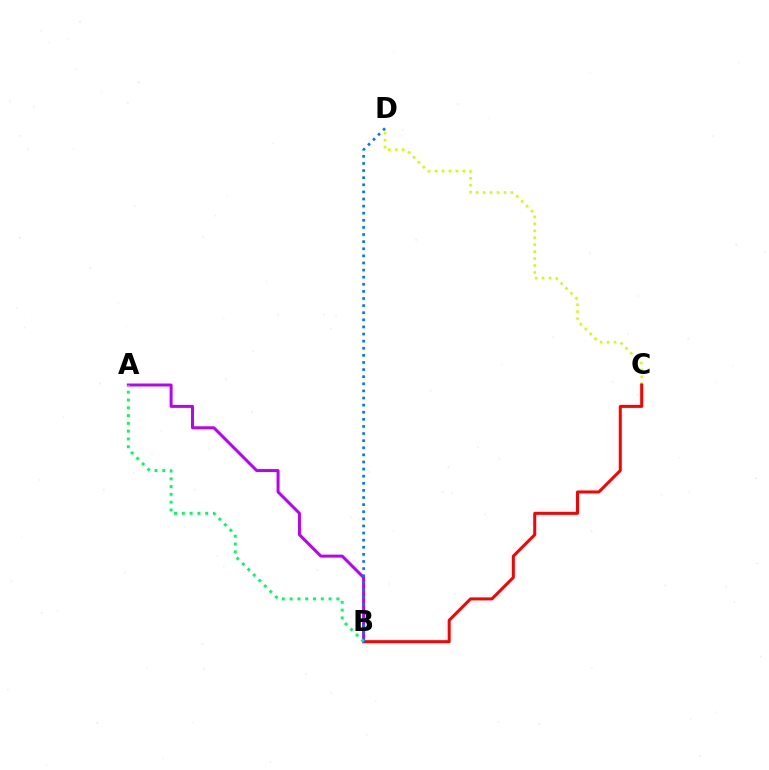{('C', 'D'): [{'color': '#d1ff00', 'line_style': 'dotted', 'thickness': 1.89}], ('B', 'C'): [{'color': '#ff0000', 'line_style': 'solid', 'thickness': 2.16}], ('A', 'B'): [{'color': '#b900ff', 'line_style': 'solid', 'thickness': 2.15}, {'color': '#00ff5c', 'line_style': 'dotted', 'thickness': 2.12}], ('B', 'D'): [{'color': '#0074ff', 'line_style': 'dotted', 'thickness': 1.93}]}